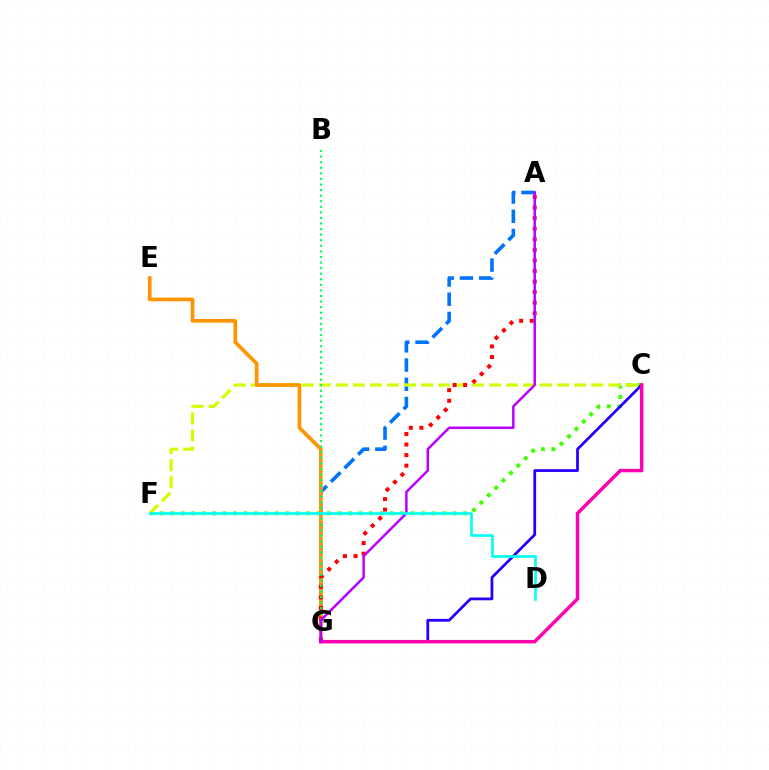{('A', 'G'): [{'color': '#0074ff', 'line_style': 'dashed', 'thickness': 2.61}, {'color': '#ff0000', 'line_style': 'dotted', 'thickness': 2.87}, {'color': '#b900ff', 'line_style': 'solid', 'thickness': 1.8}], ('C', 'F'): [{'color': '#3dff00', 'line_style': 'dotted', 'thickness': 2.84}, {'color': '#d1ff00', 'line_style': 'dashed', 'thickness': 2.31}], ('C', 'G'): [{'color': '#2500ff', 'line_style': 'solid', 'thickness': 1.99}, {'color': '#ff00ac', 'line_style': 'solid', 'thickness': 2.49}], ('E', 'G'): [{'color': '#ff9400', 'line_style': 'solid', 'thickness': 2.66}], ('B', 'G'): [{'color': '#00ff5c', 'line_style': 'dotted', 'thickness': 1.51}], ('D', 'F'): [{'color': '#00fff6', 'line_style': 'solid', 'thickness': 1.91}]}